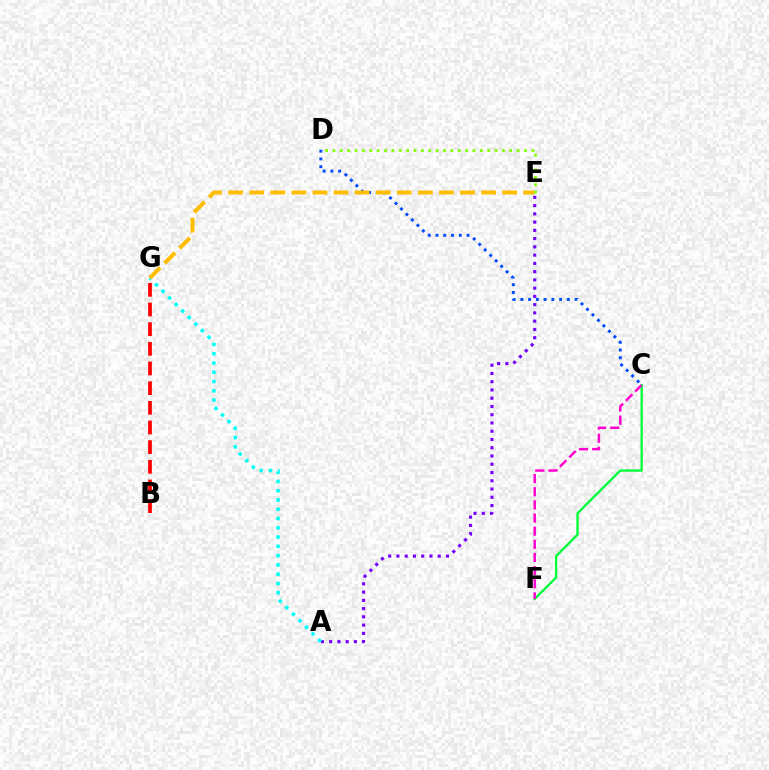{('B', 'G'): [{'color': '#ff0000', 'line_style': 'dashed', 'thickness': 2.67}], ('C', 'D'): [{'color': '#004bff', 'line_style': 'dotted', 'thickness': 2.1}], ('A', 'E'): [{'color': '#7200ff', 'line_style': 'dotted', 'thickness': 2.24}], ('A', 'G'): [{'color': '#00fff6', 'line_style': 'dotted', 'thickness': 2.52}], ('C', 'F'): [{'color': '#00ff39', 'line_style': 'solid', 'thickness': 1.68}, {'color': '#ff00cf', 'line_style': 'dashed', 'thickness': 1.79}], ('E', 'G'): [{'color': '#ffbd00', 'line_style': 'dashed', 'thickness': 2.86}], ('D', 'E'): [{'color': '#84ff00', 'line_style': 'dotted', 'thickness': 2.0}]}